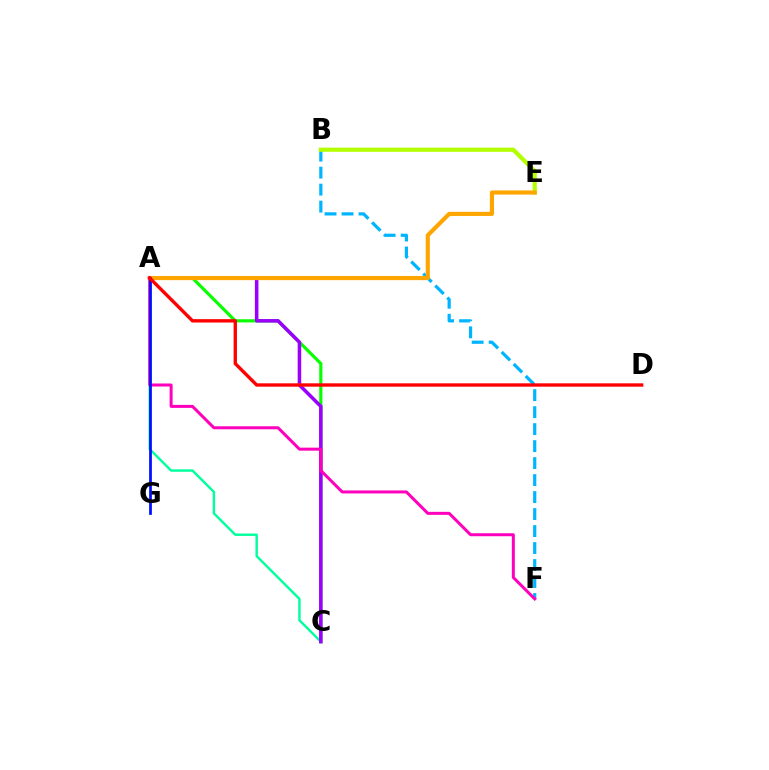{('B', 'F'): [{'color': '#00b5ff', 'line_style': 'dashed', 'thickness': 2.31}], ('A', 'C'): [{'color': '#00ff9d', 'line_style': 'solid', 'thickness': 1.74}, {'color': '#08ff00', 'line_style': 'solid', 'thickness': 2.28}, {'color': '#9b00ff', 'line_style': 'solid', 'thickness': 2.54}], ('B', 'E'): [{'color': '#b3ff00', 'line_style': 'solid', 'thickness': 3.0}], ('A', 'E'): [{'color': '#ffa500', 'line_style': 'solid', 'thickness': 2.98}], ('A', 'F'): [{'color': '#ff00bd', 'line_style': 'solid', 'thickness': 2.17}], ('A', 'G'): [{'color': '#0010ff', 'line_style': 'solid', 'thickness': 1.98}], ('A', 'D'): [{'color': '#ff0000', 'line_style': 'solid', 'thickness': 2.42}]}